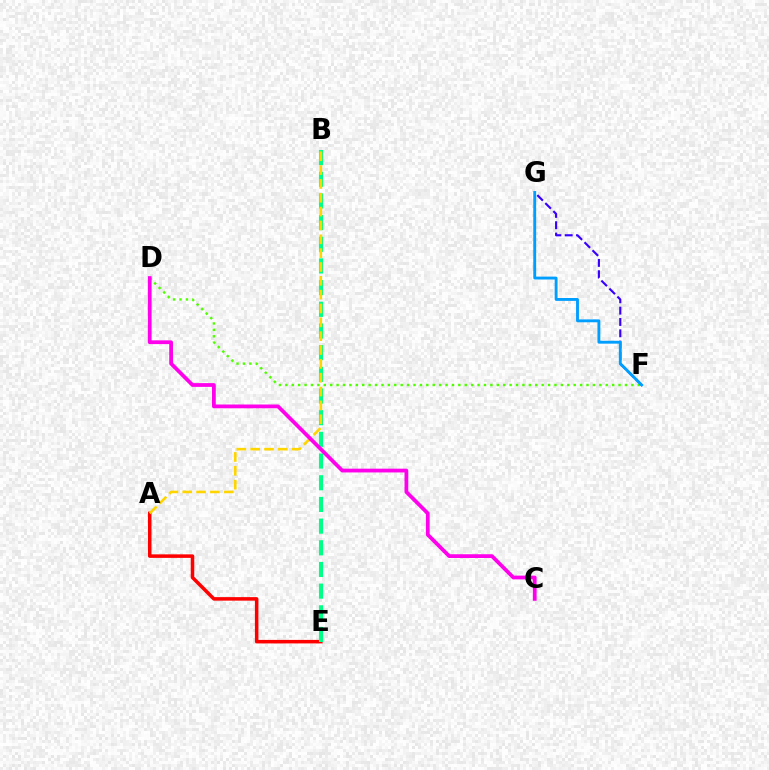{('A', 'E'): [{'color': '#ff0000', 'line_style': 'solid', 'thickness': 2.53}], ('F', 'G'): [{'color': '#3700ff', 'line_style': 'dashed', 'thickness': 1.54}, {'color': '#009eff', 'line_style': 'solid', 'thickness': 2.07}], ('B', 'E'): [{'color': '#00ff86', 'line_style': 'dashed', 'thickness': 2.95}], ('D', 'F'): [{'color': '#4fff00', 'line_style': 'dotted', 'thickness': 1.74}], ('A', 'B'): [{'color': '#ffd500', 'line_style': 'dashed', 'thickness': 1.88}], ('C', 'D'): [{'color': '#ff00ed', 'line_style': 'solid', 'thickness': 2.71}]}